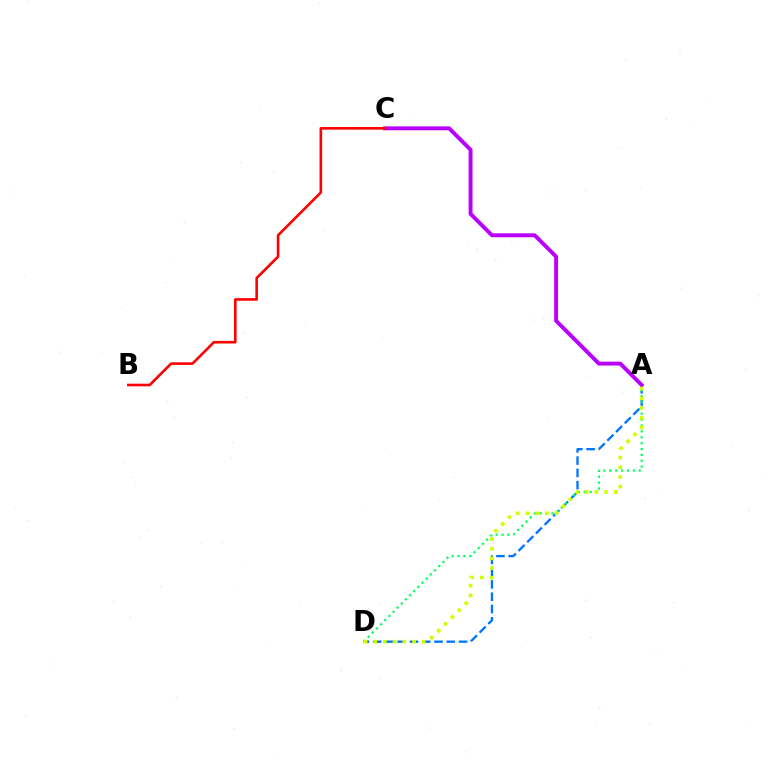{('A', 'D'): [{'color': '#0074ff', 'line_style': 'dashed', 'thickness': 1.67}, {'color': '#00ff5c', 'line_style': 'dotted', 'thickness': 1.6}, {'color': '#d1ff00', 'line_style': 'dotted', 'thickness': 2.64}], ('A', 'C'): [{'color': '#b900ff', 'line_style': 'solid', 'thickness': 2.82}], ('B', 'C'): [{'color': '#ff0000', 'line_style': 'solid', 'thickness': 1.89}]}